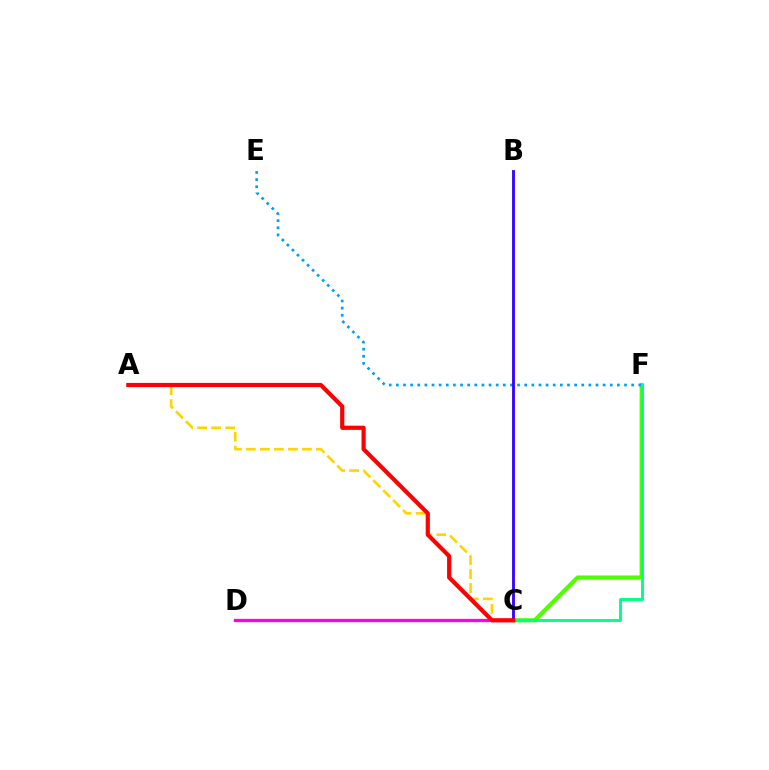{('A', 'C'): [{'color': '#ffd500', 'line_style': 'dashed', 'thickness': 1.9}, {'color': '#ff0000', 'line_style': 'solid', 'thickness': 2.99}], ('C', 'F'): [{'color': '#4fff00', 'line_style': 'solid', 'thickness': 2.99}, {'color': '#00ff86', 'line_style': 'solid', 'thickness': 2.1}], ('E', 'F'): [{'color': '#009eff', 'line_style': 'dotted', 'thickness': 1.94}], ('B', 'C'): [{'color': '#3700ff', 'line_style': 'solid', 'thickness': 2.06}], ('C', 'D'): [{'color': '#ff00ed', 'line_style': 'solid', 'thickness': 2.35}]}